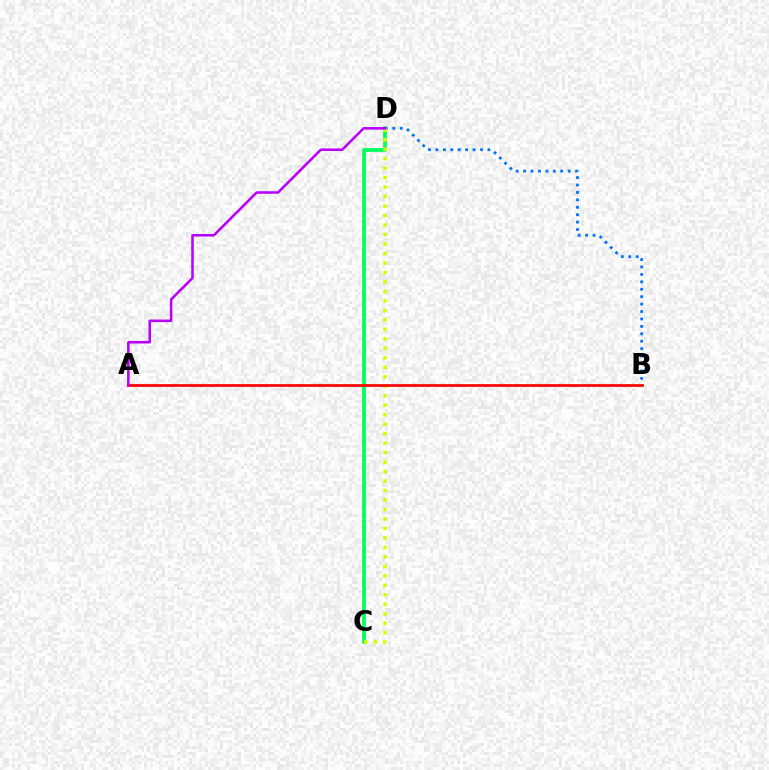{('B', 'D'): [{'color': '#0074ff', 'line_style': 'dotted', 'thickness': 2.02}], ('C', 'D'): [{'color': '#00ff5c', 'line_style': 'solid', 'thickness': 2.68}, {'color': '#d1ff00', 'line_style': 'dotted', 'thickness': 2.58}], ('A', 'B'): [{'color': '#ff0000', 'line_style': 'solid', 'thickness': 1.96}], ('A', 'D'): [{'color': '#b900ff', 'line_style': 'solid', 'thickness': 1.84}]}